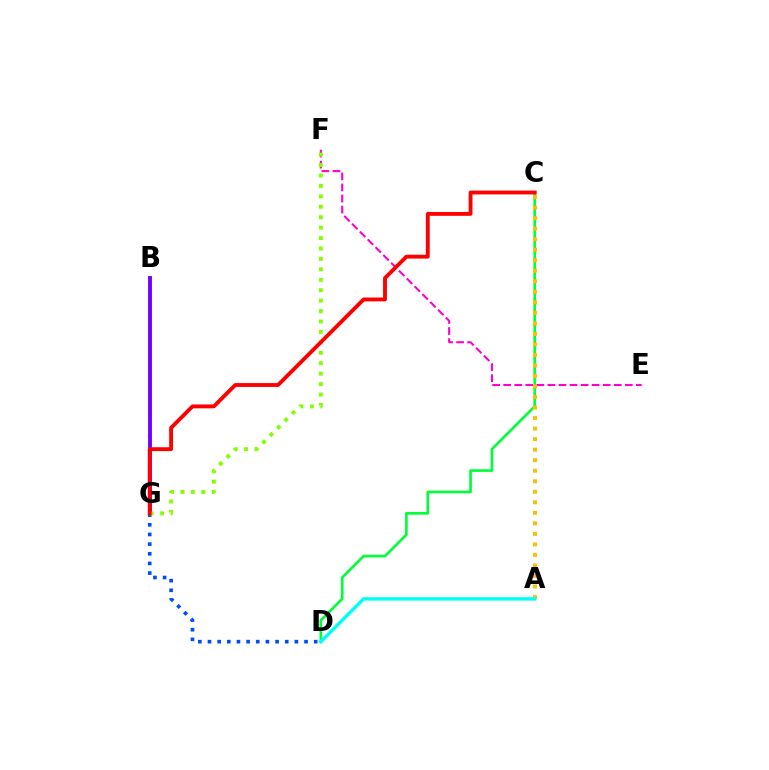{('E', 'F'): [{'color': '#ff00cf', 'line_style': 'dashed', 'thickness': 1.5}], ('B', 'G'): [{'color': '#7200ff', 'line_style': 'solid', 'thickness': 2.8}], ('C', 'D'): [{'color': '#00ff39', 'line_style': 'solid', 'thickness': 1.92}], ('A', 'C'): [{'color': '#ffbd00', 'line_style': 'dotted', 'thickness': 2.86}], ('D', 'G'): [{'color': '#004bff', 'line_style': 'dotted', 'thickness': 2.62}], ('A', 'D'): [{'color': '#00fff6', 'line_style': 'solid', 'thickness': 2.49}], ('F', 'G'): [{'color': '#84ff00', 'line_style': 'dotted', 'thickness': 2.83}], ('C', 'G'): [{'color': '#ff0000', 'line_style': 'solid', 'thickness': 2.78}]}